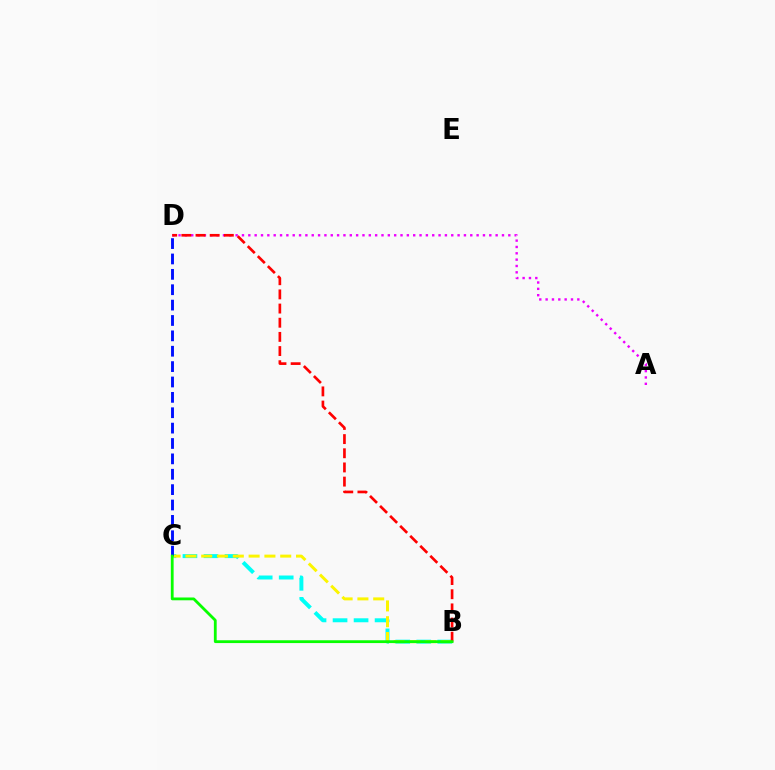{('B', 'C'): [{'color': '#00fff6', 'line_style': 'dashed', 'thickness': 2.85}, {'color': '#fcf500', 'line_style': 'dashed', 'thickness': 2.15}, {'color': '#08ff00', 'line_style': 'solid', 'thickness': 2.02}], ('C', 'D'): [{'color': '#0010ff', 'line_style': 'dashed', 'thickness': 2.09}], ('A', 'D'): [{'color': '#ee00ff', 'line_style': 'dotted', 'thickness': 1.72}], ('B', 'D'): [{'color': '#ff0000', 'line_style': 'dashed', 'thickness': 1.92}]}